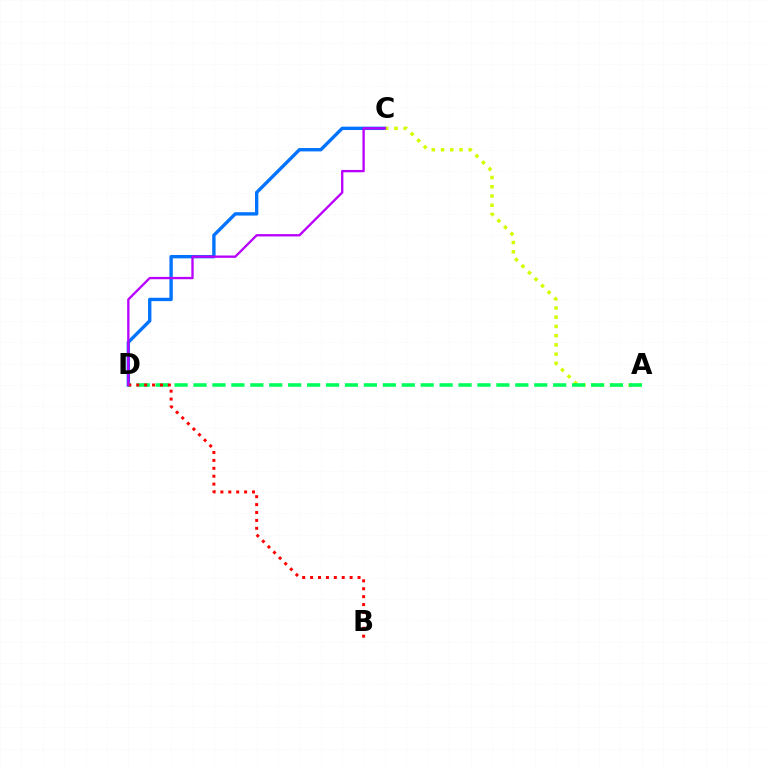{('C', 'D'): [{'color': '#0074ff', 'line_style': 'solid', 'thickness': 2.42}, {'color': '#b900ff', 'line_style': 'solid', 'thickness': 1.68}], ('A', 'C'): [{'color': '#d1ff00', 'line_style': 'dotted', 'thickness': 2.51}], ('A', 'D'): [{'color': '#00ff5c', 'line_style': 'dashed', 'thickness': 2.57}], ('B', 'D'): [{'color': '#ff0000', 'line_style': 'dotted', 'thickness': 2.15}]}